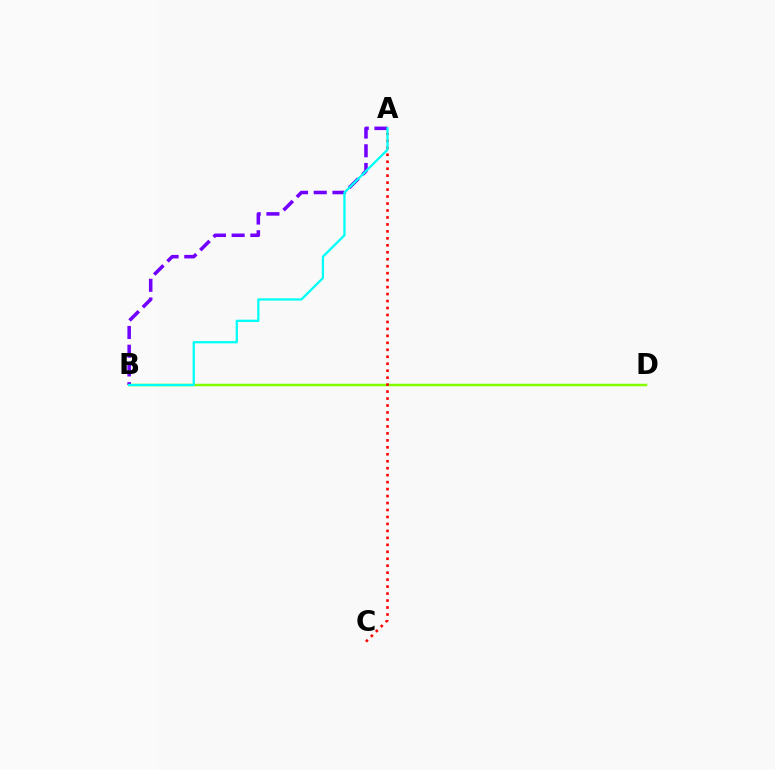{('B', 'D'): [{'color': '#84ff00', 'line_style': 'solid', 'thickness': 1.79}], ('A', 'C'): [{'color': '#ff0000', 'line_style': 'dotted', 'thickness': 1.89}], ('A', 'B'): [{'color': '#7200ff', 'line_style': 'dashed', 'thickness': 2.54}, {'color': '#00fff6', 'line_style': 'solid', 'thickness': 1.64}]}